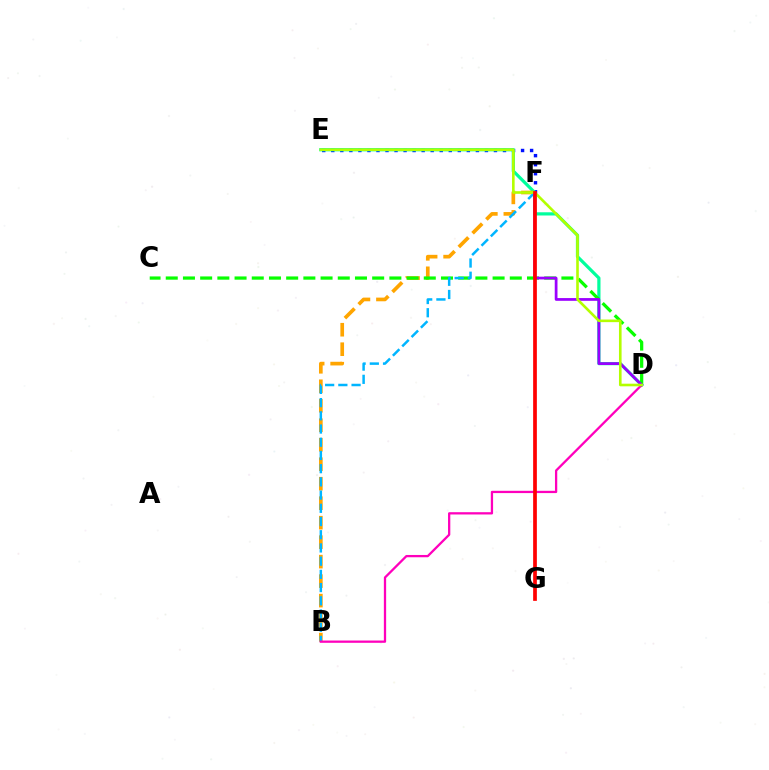{('E', 'F'): [{'color': '#0010ff', 'line_style': 'dotted', 'thickness': 2.46}], ('D', 'E'): [{'color': '#00ff9d', 'line_style': 'solid', 'thickness': 2.32}, {'color': '#b3ff00', 'line_style': 'solid', 'thickness': 1.88}], ('B', 'F'): [{'color': '#ffa500', 'line_style': 'dashed', 'thickness': 2.65}, {'color': '#00b5ff', 'line_style': 'dashed', 'thickness': 1.79}], ('C', 'D'): [{'color': '#08ff00', 'line_style': 'dashed', 'thickness': 2.34}], ('B', 'D'): [{'color': '#ff00bd', 'line_style': 'solid', 'thickness': 1.64}], ('D', 'F'): [{'color': '#9b00ff', 'line_style': 'solid', 'thickness': 1.98}], ('F', 'G'): [{'color': '#ff0000', 'line_style': 'solid', 'thickness': 2.67}]}